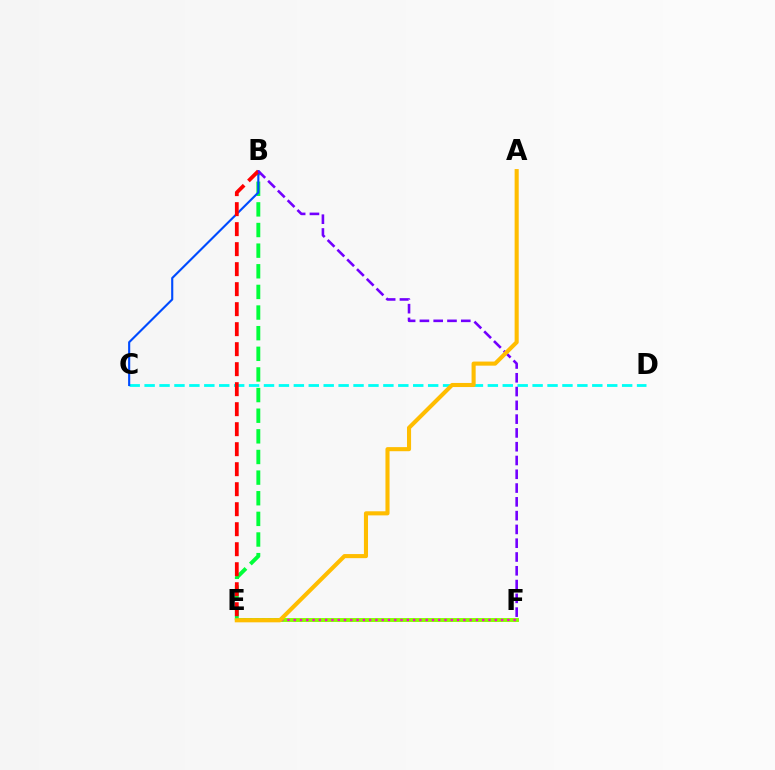{('C', 'D'): [{'color': '#00fff6', 'line_style': 'dashed', 'thickness': 2.03}], ('E', 'F'): [{'color': '#84ff00', 'line_style': 'solid', 'thickness': 2.82}, {'color': '#ff00cf', 'line_style': 'dotted', 'thickness': 1.71}], ('B', 'E'): [{'color': '#00ff39', 'line_style': 'dashed', 'thickness': 2.8}, {'color': '#ff0000', 'line_style': 'dashed', 'thickness': 2.72}], ('B', 'C'): [{'color': '#004bff', 'line_style': 'solid', 'thickness': 1.53}], ('B', 'F'): [{'color': '#7200ff', 'line_style': 'dashed', 'thickness': 1.87}], ('A', 'E'): [{'color': '#ffbd00', 'line_style': 'solid', 'thickness': 2.94}]}